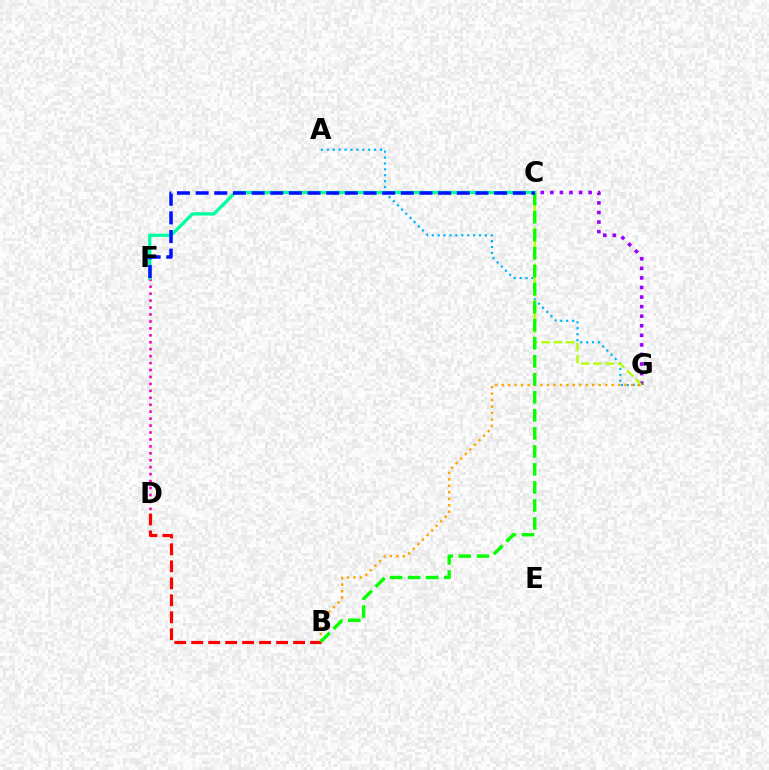{('A', 'G'): [{'color': '#00b5ff', 'line_style': 'dotted', 'thickness': 1.61}], ('B', 'D'): [{'color': '#ff0000', 'line_style': 'dashed', 'thickness': 2.31}], ('C', 'G'): [{'color': '#9b00ff', 'line_style': 'dotted', 'thickness': 2.6}, {'color': '#b3ff00', 'line_style': 'dashed', 'thickness': 1.66}], ('D', 'F'): [{'color': '#ff00bd', 'line_style': 'dotted', 'thickness': 1.89}], ('C', 'F'): [{'color': '#00ff9d', 'line_style': 'solid', 'thickness': 2.35}, {'color': '#0010ff', 'line_style': 'dashed', 'thickness': 2.53}], ('B', 'G'): [{'color': '#ffa500', 'line_style': 'dotted', 'thickness': 1.76}], ('B', 'C'): [{'color': '#08ff00', 'line_style': 'dashed', 'thickness': 2.45}]}